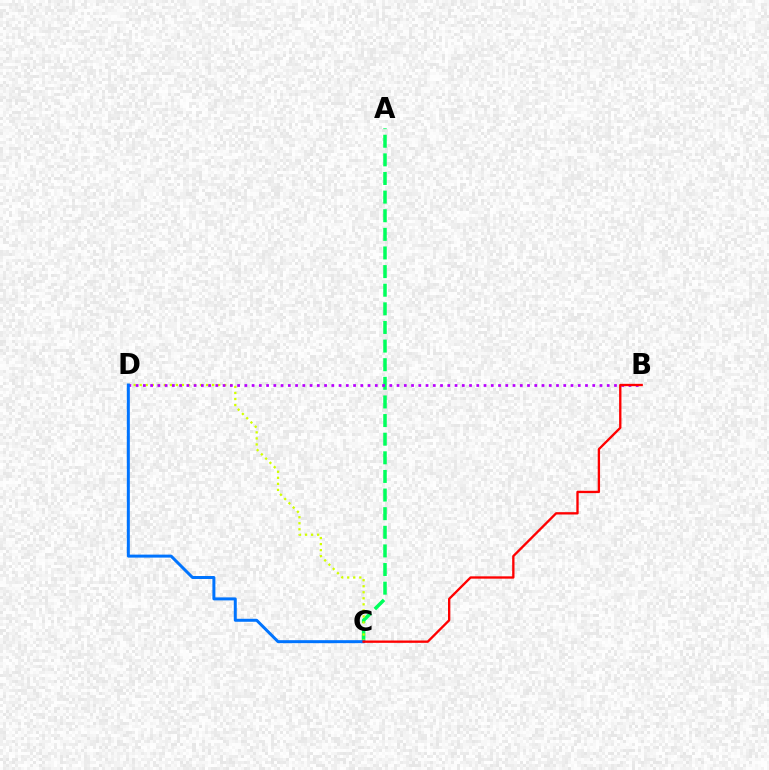{('A', 'C'): [{'color': '#00ff5c', 'line_style': 'dashed', 'thickness': 2.53}], ('C', 'D'): [{'color': '#d1ff00', 'line_style': 'dotted', 'thickness': 1.64}, {'color': '#0074ff', 'line_style': 'solid', 'thickness': 2.15}], ('B', 'D'): [{'color': '#b900ff', 'line_style': 'dotted', 'thickness': 1.97}], ('B', 'C'): [{'color': '#ff0000', 'line_style': 'solid', 'thickness': 1.68}]}